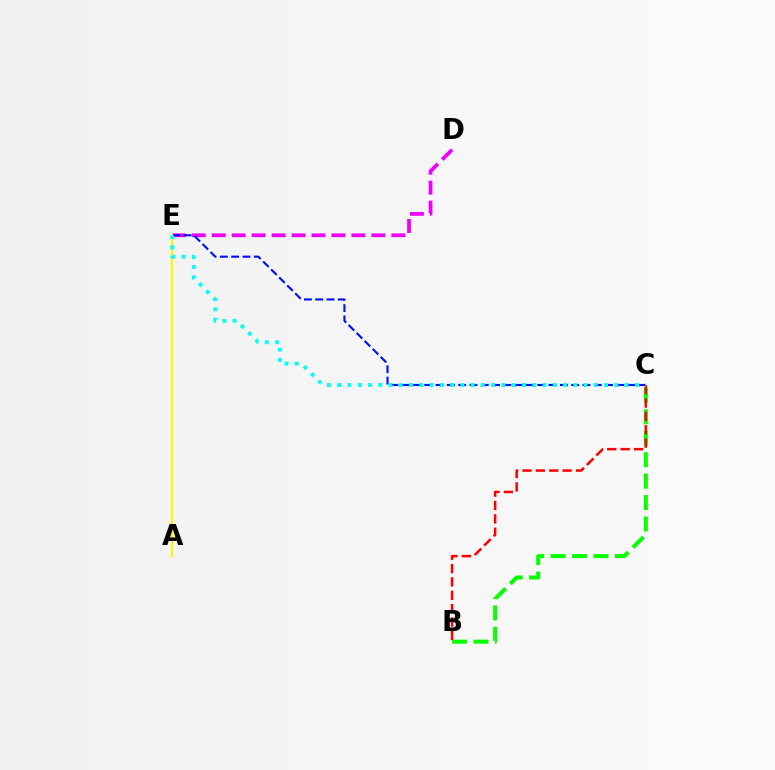{('D', 'E'): [{'color': '#ee00ff', 'line_style': 'dashed', 'thickness': 2.71}], ('B', 'C'): [{'color': '#08ff00', 'line_style': 'dashed', 'thickness': 2.91}, {'color': '#ff0000', 'line_style': 'dashed', 'thickness': 1.82}], ('C', 'E'): [{'color': '#0010ff', 'line_style': 'dashed', 'thickness': 1.53}, {'color': '#00fff6', 'line_style': 'dotted', 'thickness': 2.79}], ('A', 'E'): [{'color': '#fcf500', 'line_style': 'solid', 'thickness': 1.54}]}